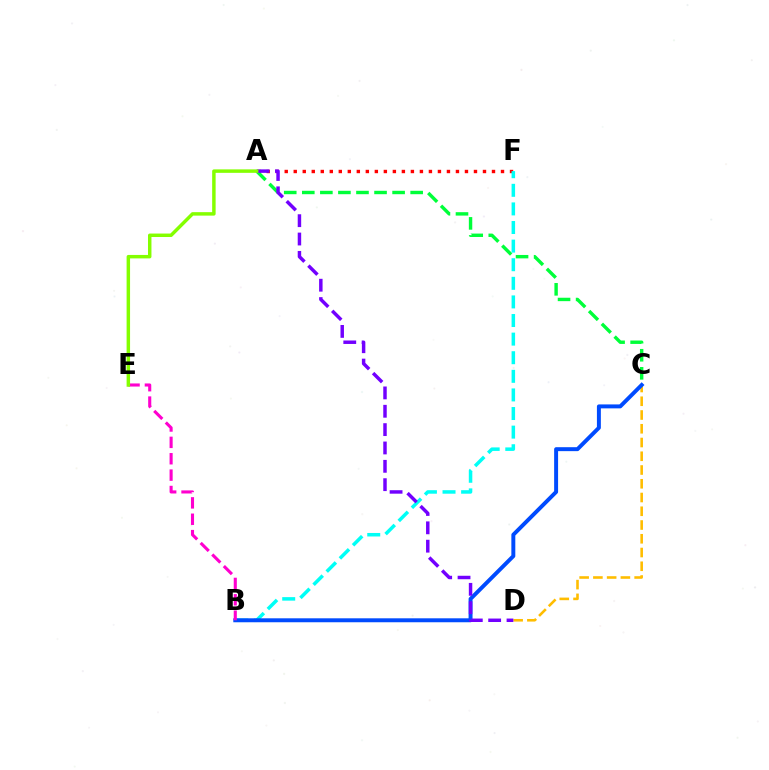{('A', 'F'): [{'color': '#ff0000', 'line_style': 'dotted', 'thickness': 2.45}], ('A', 'C'): [{'color': '#00ff39', 'line_style': 'dashed', 'thickness': 2.45}], ('C', 'D'): [{'color': '#ffbd00', 'line_style': 'dashed', 'thickness': 1.87}], ('B', 'F'): [{'color': '#00fff6', 'line_style': 'dashed', 'thickness': 2.53}], ('B', 'C'): [{'color': '#004bff', 'line_style': 'solid', 'thickness': 2.84}], ('B', 'E'): [{'color': '#ff00cf', 'line_style': 'dashed', 'thickness': 2.23}], ('A', 'D'): [{'color': '#7200ff', 'line_style': 'dashed', 'thickness': 2.49}], ('A', 'E'): [{'color': '#84ff00', 'line_style': 'solid', 'thickness': 2.49}]}